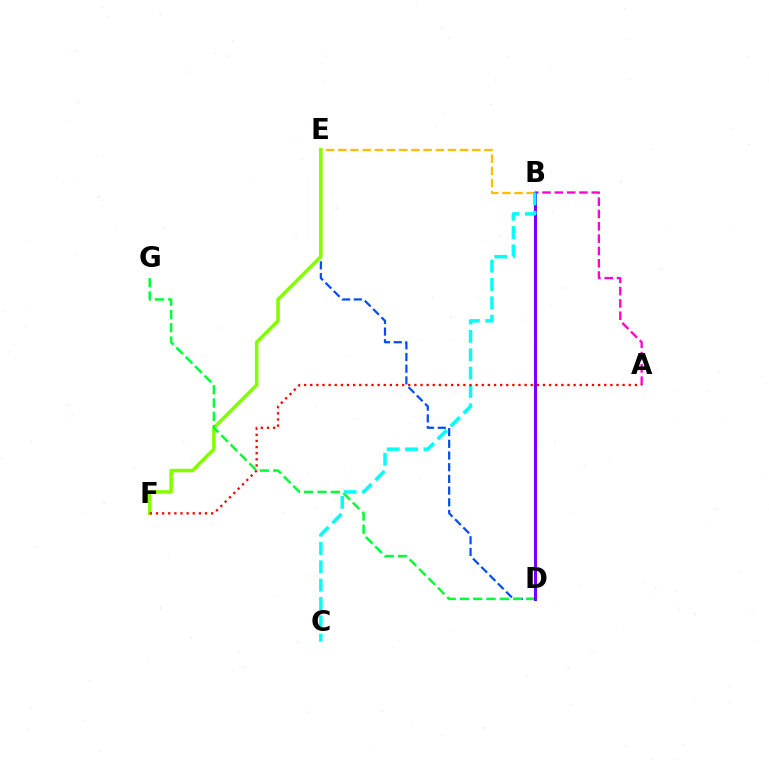{('D', 'E'): [{'color': '#004bff', 'line_style': 'dashed', 'thickness': 1.59}], ('E', 'F'): [{'color': '#84ff00', 'line_style': 'solid', 'thickness': 2.55}], ('A', 'B'): [{'color': '#ff00cf', 'line_style': 'dashed', 'thickness': 1.67}], ('D', 'G'): [{'color': '#00ff39', 'line_style': 'dashed', 'thickness': 1.8}], ('B', 'E'): [{'color': '#ffbd00', 'line_style': 'dashed', 'thickness': 1.65}], ('B', 'D'): [{'color': '#7200ff', 'line_style': 'solid', 'thickness': 2.21}], ('B', 'C'): [{'color': '#00fff6', 'line_style': 'dashed', 'thickness': 2.49}], ('A', 'F'): [{'color': '#ff0000', 'line_style': 'dotted', 'thickness': 1.66}]}